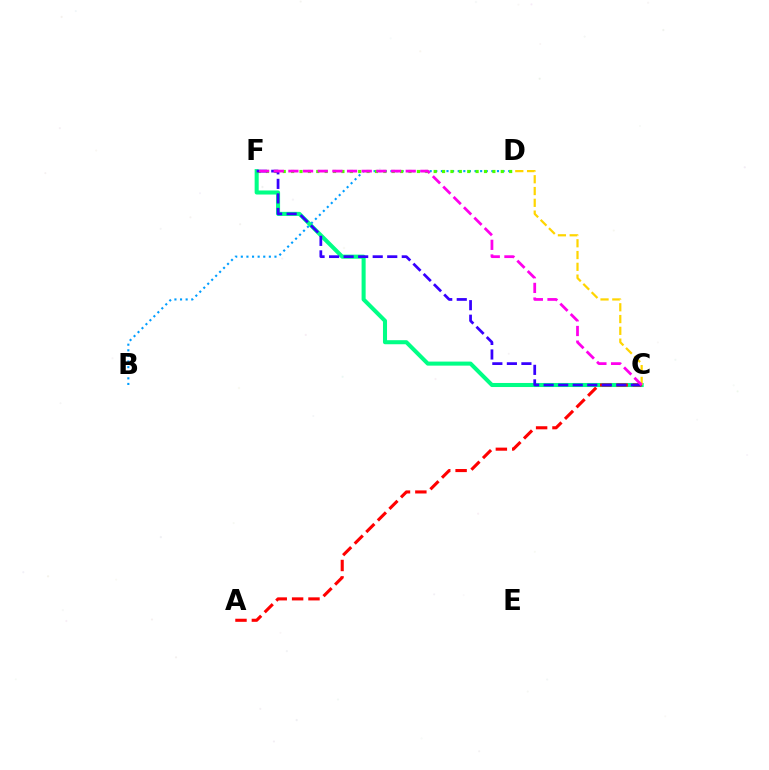{('B', 'D'): [{'color': '#009eff', 'line_style': 'dotted', 'thickness': 1.52}], ('C', 'F'): [{'color': '#00ff86', 'line_style': 'solid', 'thickness': 2.92}, {'color': '#3700ff', 'line_style': 'dashed', 'thickness': 1.97}, {'color': '#ff00ed', 'line_style': 'dashed', 'thickness': 1.99}], ('A', 'C'): [{'color': '#ff0000', 'line_style': 'dashed', 'thickness': 2.22}], ('D', 'F'): [{'color': '#4fff00', 'line_style': 'dotted', 'thickness': 2.28}], ('C', 'D'): [{'color': '#ffd500', 'line_style': 'dashed', 'thickness': 1.6}]}